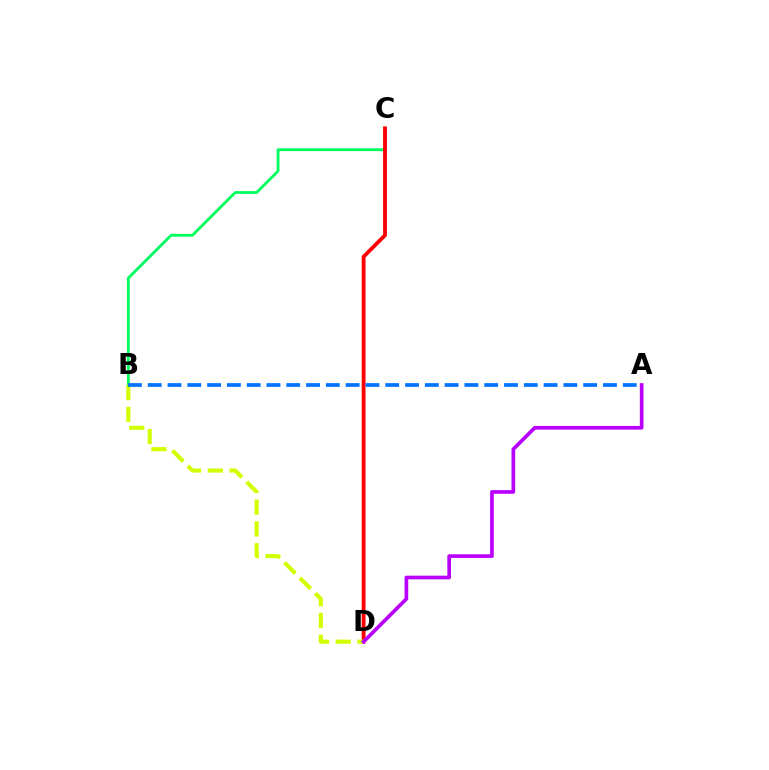{('B', 'C'): [{'color': '#00ff5c', 'line_style': 'solid', 'thickness': 2.02}], ('C', 'D'): [{'color': '#ff0000', 'line_style': 'solid', 'thickness': 2.75}], ('B', 'D'): [{'color': '#d1ff00', 'line_style': 'dashed', 'thickness': 2.96}], ('A', 'B'): [{'color': '#0074ff', 'line_style': 'dashed', 'thickness': 2.69}], ('A', 'D'): [{'color': '#b900ff', 'line_style': 'solid', 'thickness': 2.65}]}